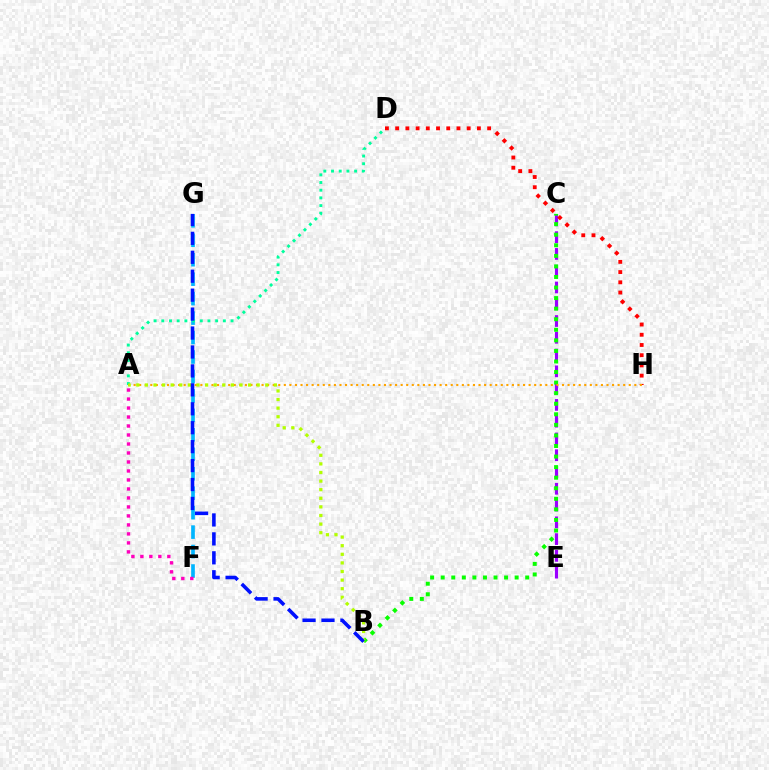{('C', 'E'): [{'color': '#9b00ff', 'line_style': 'dashed', 'thickness': 2.28}], ('D', 'H'): [{'color': '#ff0000', 'line_style': 'dotted', 'thickness': 2.78}], ('F', 'G'): [{'color': '#00b5ff', 'line_style': 'dashed', 'thickness': 2.64}], ('A', 'F'): [{'color': '#ff00bd', 'line_style': 'dotted', 'thickness': 2.44}], ('A', 'D'): [{'color': '#00ff9d', 'line_style': 'dotted', 'thickness': 2.09}], ('B', 'C'): [{'color': '#08ff00', 'line_style': 'dotted', 'thickness': 2.87}], ('A', 'H'): [{'color': '#ffa500', 'line_style': 'dotted', 'thickness': 1.51}], ('A', 'B'): [{'color': '#b3ff00', 'line_style': 'dotted', 'thickness': 2.34}], ('B', 'G'): [{'color': '#0010ff', 'line_style': 'dashed', 'thickness': 2.57}]}